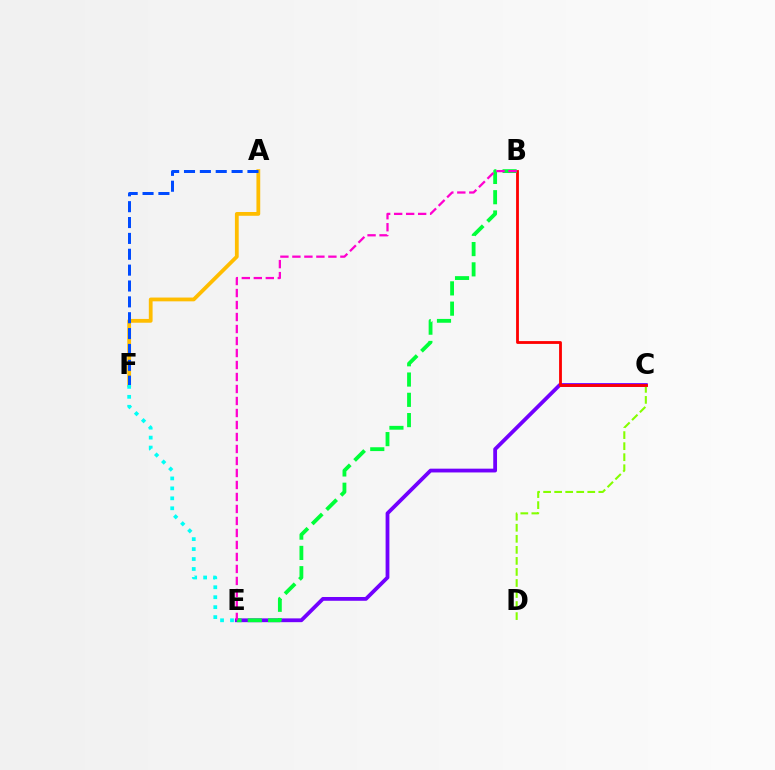{('C', 'E'): [{'color': '#7200ff', 'line_style': 'solid', 'thickness': 2.73}], ('C', 'D'): [{'color': '#84ff00', 'line_style': 'dashed', 'thickness': 1.5}], ('A', 'F'): [{'color': '#ffbd00', 'line_style': 'solid', 'thickness': 2.73}, {'color': '#004bff', 'line_style': 'dashed', 'thickness': 2.16}], ('B', 'C'): [{'color': '#ff0000', 'line_style': 'solid', 'thickness': 2.03}], ('E', 'F'): [{'color': '#00fff6', 'line_style': 'dotted', 'thickness': 2.7}], ('B', 'E'): [{'color': '#00ff39', 'line_style': 'dashed', 'thickness': 2.75}, {'color': '#ff00cf', 'line_style': 'dashed', 'thickness': 1.63}]}